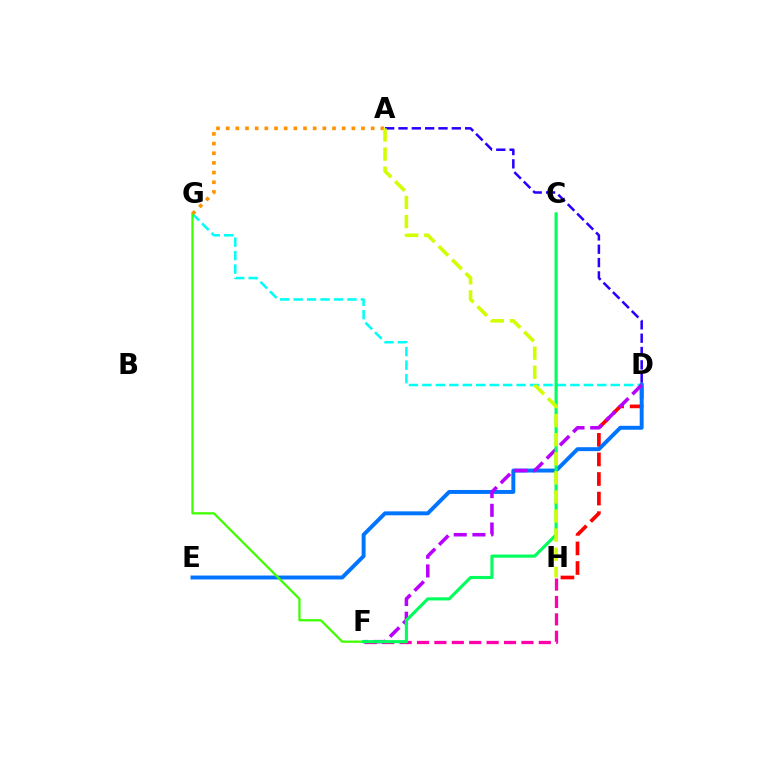{('D', 'H'): [{'color': '#ff0000', 'line_style': 'dashed', 'thickness': 2.66}], ('D', 'G'): [{'color': '#00fff6', 'line_style': 'dashed', 'thickness': 1.83}], ('D', 'E'): [{'color': '#0074ff', 'line_style': 'solid', 'thickness': 2.83}], ('F', 'H'): [{'color': '#ff00ac', 'line_style': 'dashed', 'thickness': 2.36}], ('F', 'G'): [{'color': '#3dff00', 'line_style': 'solid', 'thickness': 1.62}], ('D', 'F'): [{'color': '#b900ff', 'line_style': 'dashed', 'thickness': 2.54}], ('A', 'D'): [{'color': '#2500ff', 'line_style': 'dashed', 'thickness': 1.81}], ('A', 'G'): [{'color': '#ff9400', 'line_style': 'dotted', 'thickness': 2.63}], ('C', 'F'): [{'color': '#00ff5c', 'line_style': 'solid', 'thickness': 2.24}], ('A', 'H'): [{'color': '#d1ff00', 'line_style': 'dashed', 'thickness': 2.59}]}